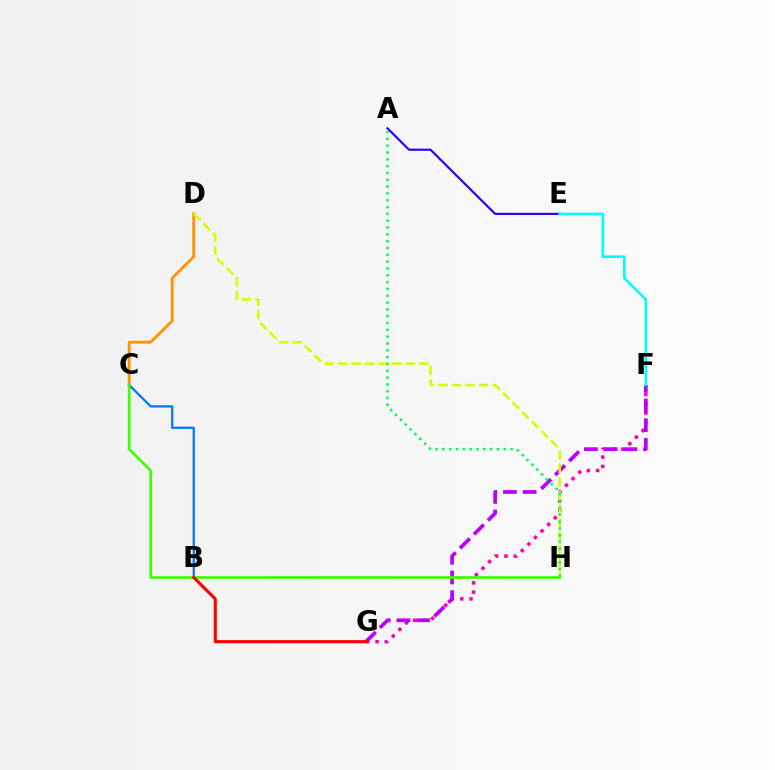{('C', 'D'): [{'color': '#ff9400', 'line_style': 'solid', 'thickness': 2.08}], ('F', 'G'): [{'color': '#ff00ac', 'line_style': 'dotted', 'thickness': 2.53}, {'color': '#b900ff', 'line_style': 'dashed', 'thickness': 2.68}], ('B', 'C'): [{'color': '#0074ff', 'line_style': 'solid', 'thickness': 1.59}], ('D', 'H'): [{'color': '#d1ff00', 'line_style': 'dashed', 'thickness': 1.84}], ('A', 'E'): [{'color': '#2500ff', 'line_style': 'solid', 'thickness': 1.55}], ('E', 'F'): [{'color': '#00fff6', 'line_style': 'solid', 'thickness': 1.89}], ('A', 'H'): [{'color': '#00ff5c', 'line_style': 'dotted', 'thickness': 1.85}], ('C', 'H'): [{'color': '#3dff00', 'line_style': 'solid', 'thickness': 1.94}], ('B', 'G'): [{'color': '#ff0000', 'line_style': 'solid', 'thickness': 2.24}]}